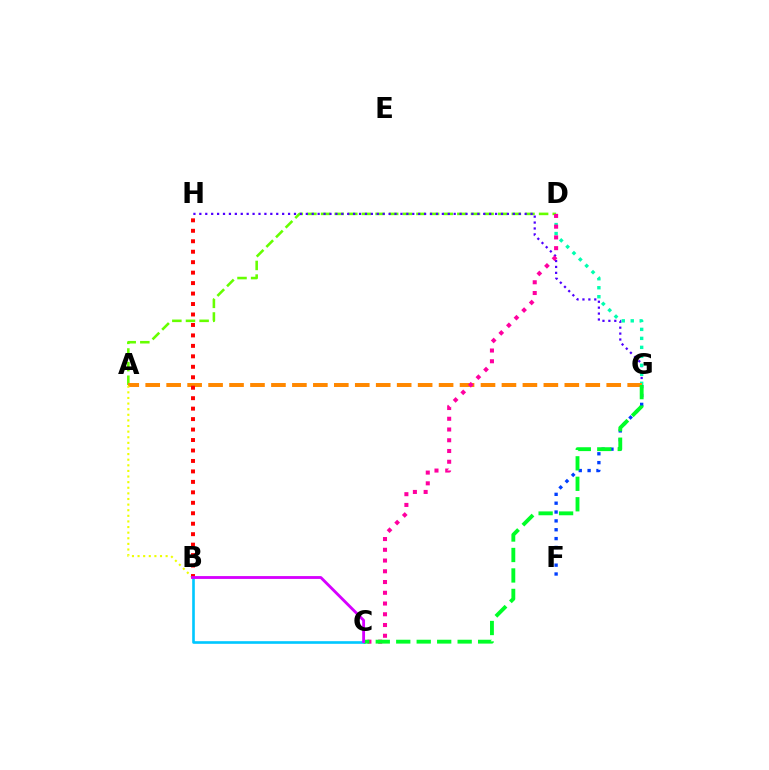{('F', 'G'): [{'color': '#003fff', 'line_style': 'dotted', 'thickness': 2.4}], ('A', 'D'): [{'color': '#66ff00', 'line_style': 'dashed', 'thickness': 1.85}], ('G', 'H'): [{'color': '#4f00ff', 'line_style': 'dotted', 'thickness': 1.61}], ('B', 'C'): [{'color': '#00c7ff', 'line_style': 'solid', 'thickness': 1.9}, {'color': '#d600ff', 'line_style': 'solid', 'thickness': 2.04}], ('D', 'G'): [{'color': '#00ffaf', 'line_style': 'dotted', 'thickness': 2.44}], ('A', 'G'): [{'color': '#ff8800', 'line_style': 'dashed', 'thickness': 2.85}], ('A', 'B'): [{'color': '#eeff00', 'line_style': 'dotted', 'thickness': 1.52}], ('C', 'D'): [{'color': '#ff00a0', 'line_style': 'dotted', 'thickness': 2.92}], ('B', 'H'): [{'color': '#ff0000', 'line_style': 'dotted', 'thickness': 2.84}], ('C', 'G'): [{'color': '#00ff27', 'line_style': 'dashed', 'thickness': 2.78}]}